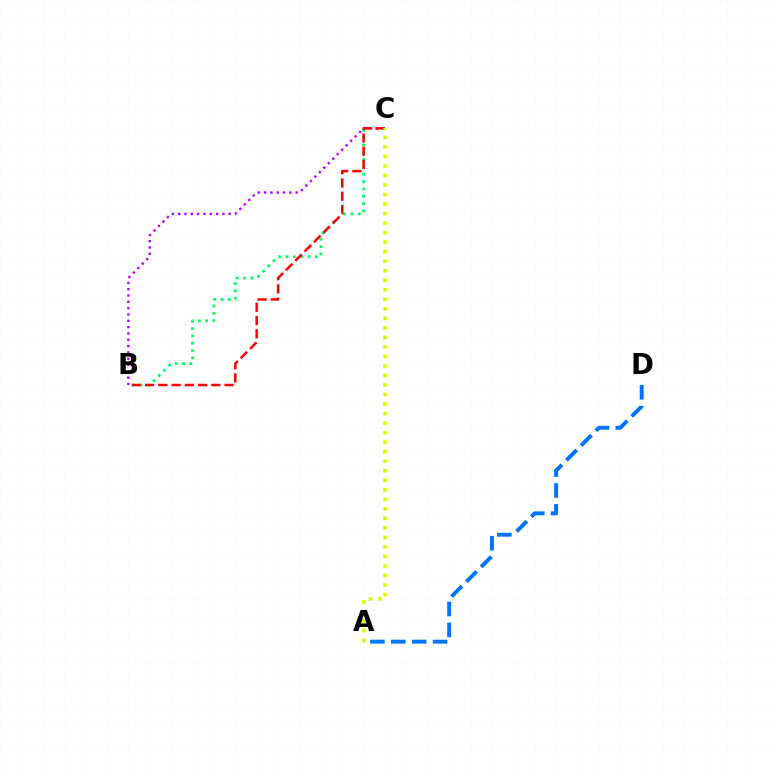{('A', 'D'): [{'color': '#0074ff', 'line_style': 'dashed', 'thickness': 2.84}], ('B', 'C'): [{'color': '#00ff5c', 'line_style': 'dotted', 'thickness': 1.99}, {'color': '#b900ff', 'line_style': 'dotted', 'thickness': 1.72}, {'color': '#ff0000', 'line_style': 'dashed', 'thickness': 1.8}], ('A', 'C'): [{'color': '#d1ff00', 'line_style': 'dotted', 'thickness': 2.59}]}